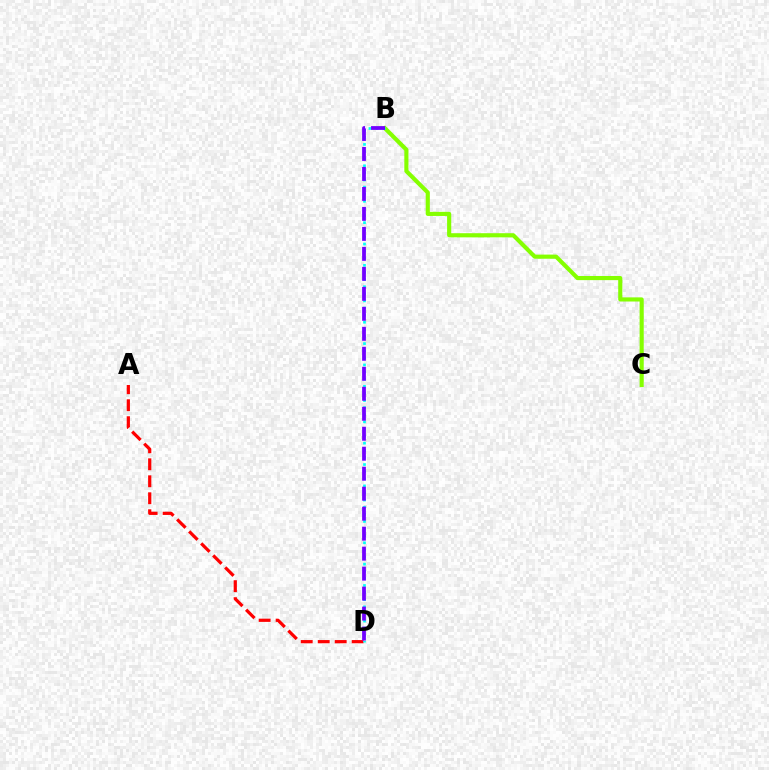{('B', 'C'): [{'color': '#84ff00', 'line_style': 'solid', 'thickness': 2.98}], ('A', 'D'): [{'color': '#ff0000', 'line_style': 'dashed', 'thickness': 2.31}], ('B', 'D'): [{'color': '#00fff6', 'line_style': 'dotted', 'thickness': 1.93}, {'color': '#7200ff', 'line_style': 'dashed', 'thickness': 2.71}]}